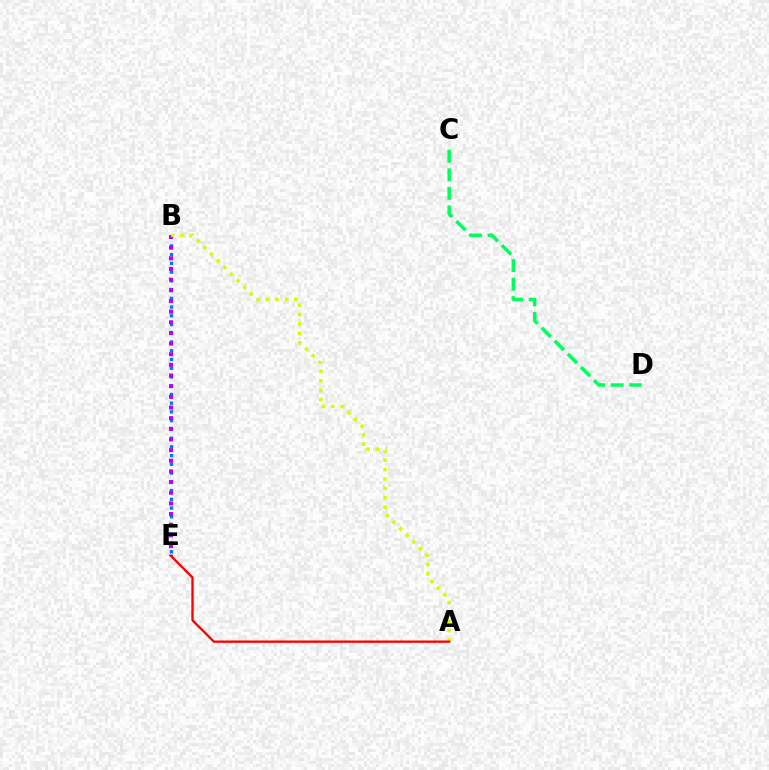{('B', 'E'): [{'color': '#0074ff', 'line_style': 'dotted', 'thickness': 2.37}, {'color': '#b900ff', 'line_style': 'dotted', 'thickness': 2.89}], ('C', 'D'): [{'color': '#00ff5c', 'line_style': 'dashed', 'thickness': 2.52}], ('A', 'B'): [{'color': '#d1ff00', 'line_style': 'dotted', 'thickness': 2.55}], ('A', 'E'): [{'color': '#ff0000', 'line_style': 'solid', 'thickness': 1.67}]}